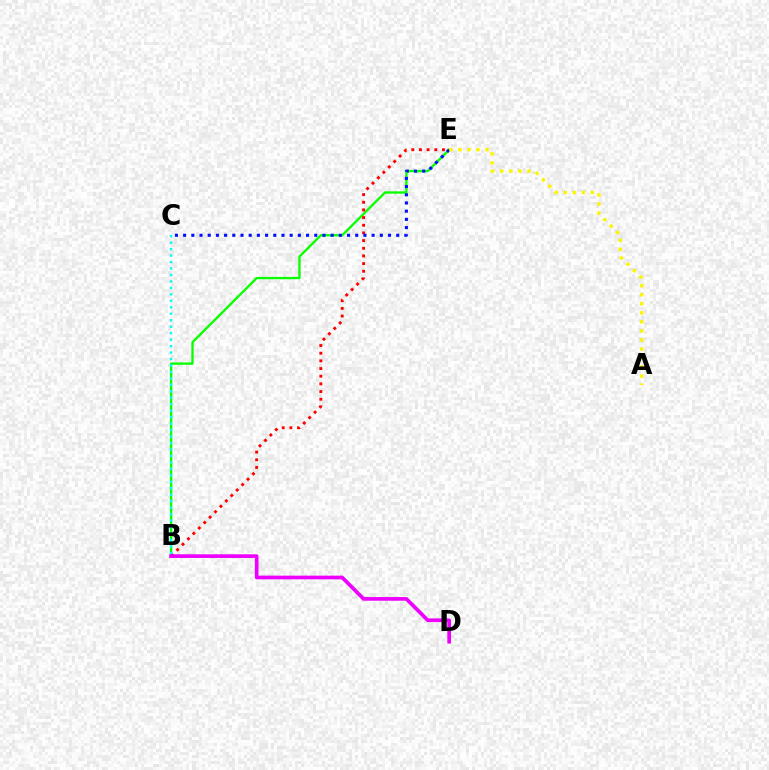{('B', 'E'): [{'color': '#08ff00', 'line_style': 'solid', 'thickness': 1.68}, {'color': '#ff0000', 'line_style': 'dotted', 'thickness': 2.08}], ('C', 'E'): [{'color': '#0010ff', 'line_style': 'dotted', 'thickness': 2.23}], ('B', 'C'): [{'color': '#00fff6', 'line_style': 'dotted', 'thickness': 1.76}], ('B', 'D'): [{'color': '#ee00ff', 'line_style': 'solid', 'thickness': 2.66}], ('A', 'E'): [{'color': '#fcf500', 'line_style': 'dotted', 'thickness': 2.46}]}